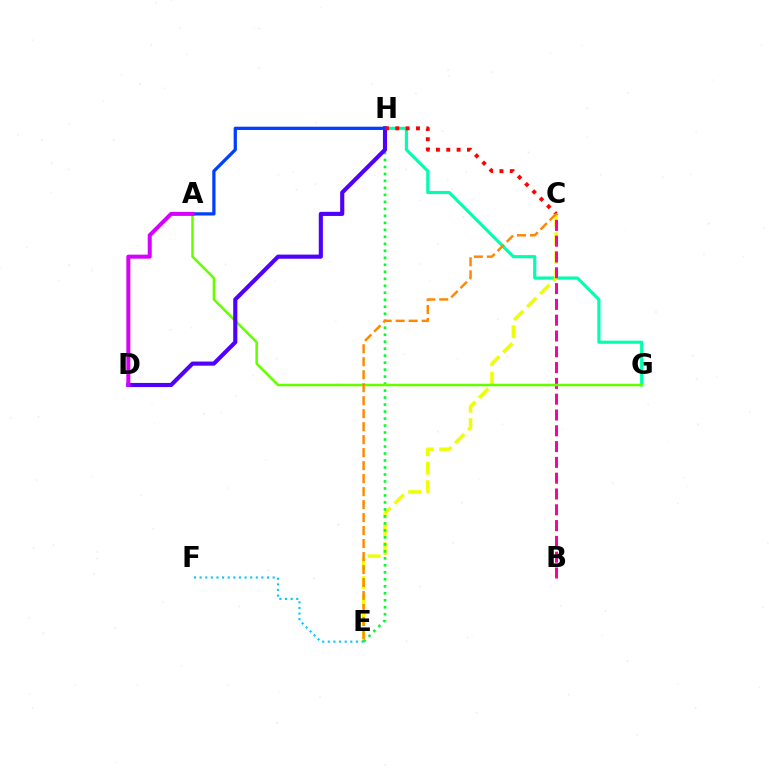{('G', 'H'): [{'color': '#00ffaf', 'line_style': 'solid', 'thickness': 2.27}], ('C', 'E'): [{'color': '#eeff00', 'line_style': 'dashed', 'thickness': 2.51}, {'color': '#ff8800', 'line_style': 'dashed', 'thickness': 1.76}], ('B', 'C'): [{'color': '#ff00a0', 'line_style': 'dashed', 'thickness': 2.15}], ('E', 'H'): [{'color': '#00ff27', 'line_style': 'dotted', 'thickness': 1.9}], ('A', 'G'): [{'color': '#66ff00', 'line_style': 'solid', 'thickness': 1.82}], ('D', 'H'): [{'color': '#4f00ff', 'line_style': 'solid', 'thickness': 2.97}], ('E', 'F'): [{'color': '#00c7ff', 'line_style': 'dotted', 'thickness': 1.53}], ('A', 'H'): [{'color': '#003fff', 'line_style': 'solid', 'thickness': 2.34}], ('A', 'D'): [{'color': '#d600ff', 'line_style': 'solid', 'thickness': 2.88}], ('C', 'H'): [{'color': '#ff0000', 'line_style': 'dotted', 'thickness': 2.81}]}